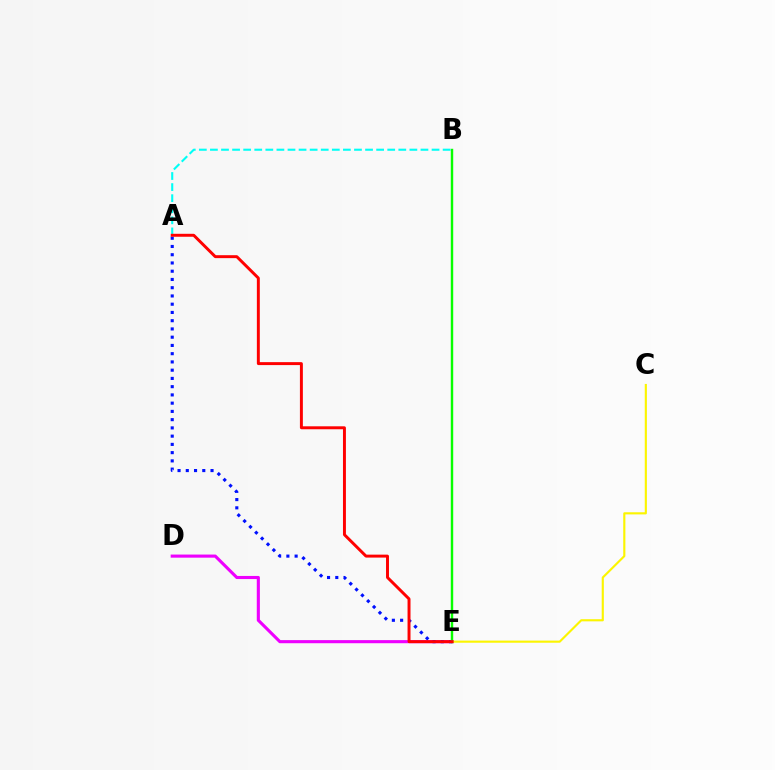{('A', 'B'): [{'color': '#00fff6', 'line_style': 'dashed', 'thickness': 1.51}], ('D', 'E'): [{'color': '#ee00ff', 'line_style': 'solid', 'thickness': 2.24}], ('A', 'E'): [{'color': '#0010ff', 'line_style': 'dotted', 'thickness': 2.24}, {'color': '#ff0000', 'line_style': 'solid', 'thickness': 2.12}], ('C', 'E'): [{'color': '#fcf500', 'line_style': 'solid', 'thickness': 1.54}], ('B', 'E'): [{'color': '#08ff00', 'line_style': 'solid', 'thickness': 1.75}]}